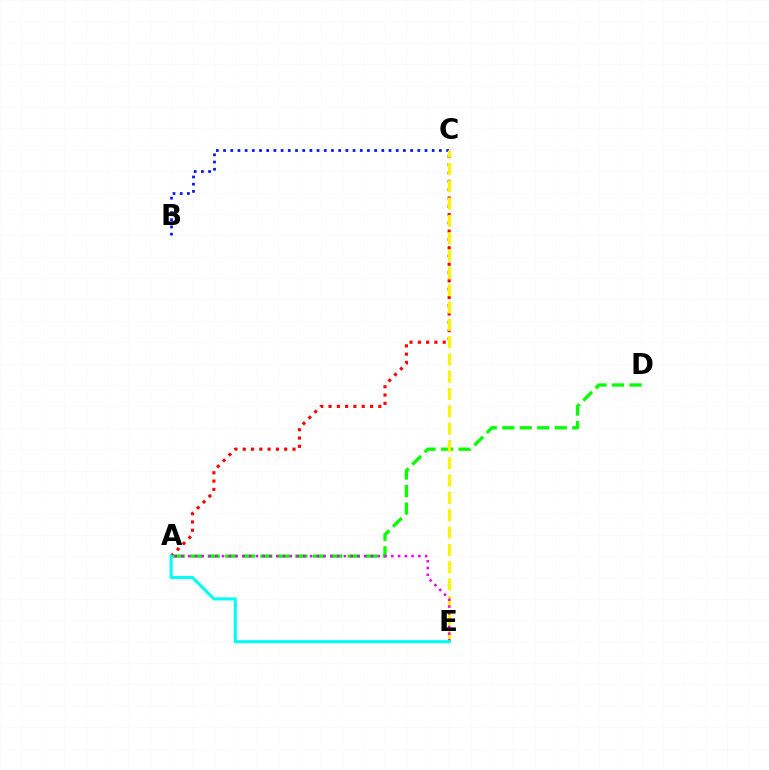{('A', 'C'): [{'color': '#ff0000', 'line_style': 'dotted', 'thickness': 2.25}], ('A', 'D'): [{'color': '#08ff00', 'line_style': 'dashed', 'thickness': 2.38}], ('B', 'C'): [{'color': '#0010ff', 'line_style': 'dotted', 'thickness': 1.95}], ('C', 'E'): [{'color': '#fcf500', 'line_style': 'dashed', 'thickness': 2.35}], ('A', 'E'): [{'color': '#ee00ff', 'line_style': 'dotted', 'thickness': 1.84}, {'color': '#00fff6', 'line_style': 'solid', 'thickness': 2.22}]}